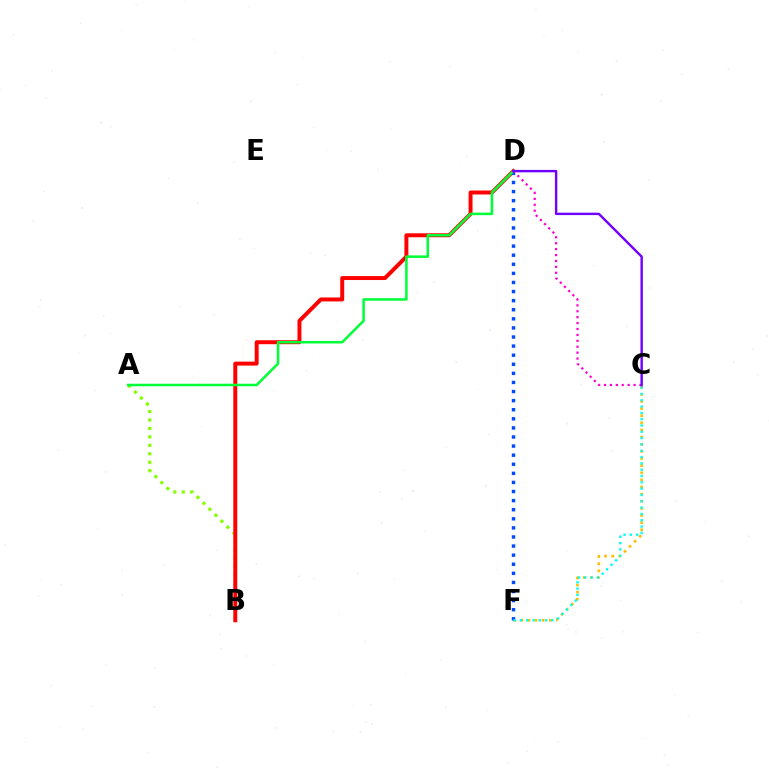{('C', 'F'): [{'color': '#ffbd00', 'line_style': 'dotted', 'thickness': 1.94}, {'color': '#00fff6', 'line_style': 'dotted', 'thickness': 1.72}], ('A', 'B'): [{'color': '#84ff00', 'line_style': 'dotted', 'thickness': 2.3}], ('B', 'D'): [{'color': '#ff0000', 'line_style': 'solid', 'thickness': 2.85}], ('D', 'F'): [{'color': '#004bff', 'line_style': 'dotted', 'thickness': 2.47}], ('A', 'D'): [{'color': '#00ff39', 'line_style': 'solid', 'thickness': 1.82}], ('C', 'D'): [{'color': '#ff00cf', 'line_style': 'dotted', 'thickness': 1.61}, {'color': '#7200ff', 'line_style': 'solid', 'thickness': 1.74}]}